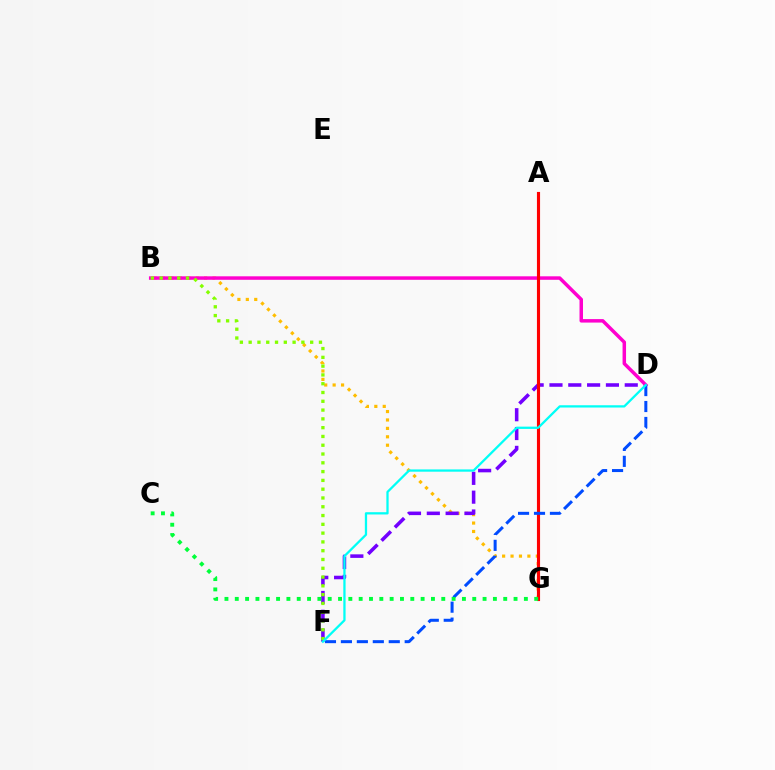{('B', 'G'): [{'color': '#ffbd00', 'line_style': 'dotted', 'thickness': 2.29}], ('D', 'F'): [{'color': '#7200ff', 'line_style': 'dashed', 'thickness': 2.56}, {'color': '#004bff', 'line_style': 'dashed', 'thickness': 2.17}, {'color': '#00fff6', 'line_style': 'solid', 'thickness': 1.64}], ('B', 'D'): [{'color': '#ff00cf', 'line_style': 'solid', 'thickness': 2.51}], ('B', 'F'): [{'color': '#84ff00', 'line_style': 'dotted', 'thickness': 2.39}], ('A', 'G'): [{'color': '#ff0000', 'line_style': 'solid', 'thickness': 2.25}], ('C', 'G'): [{'color': '#00ff39', 'line_style': 'dotted', 'thickness': 2.81}]}